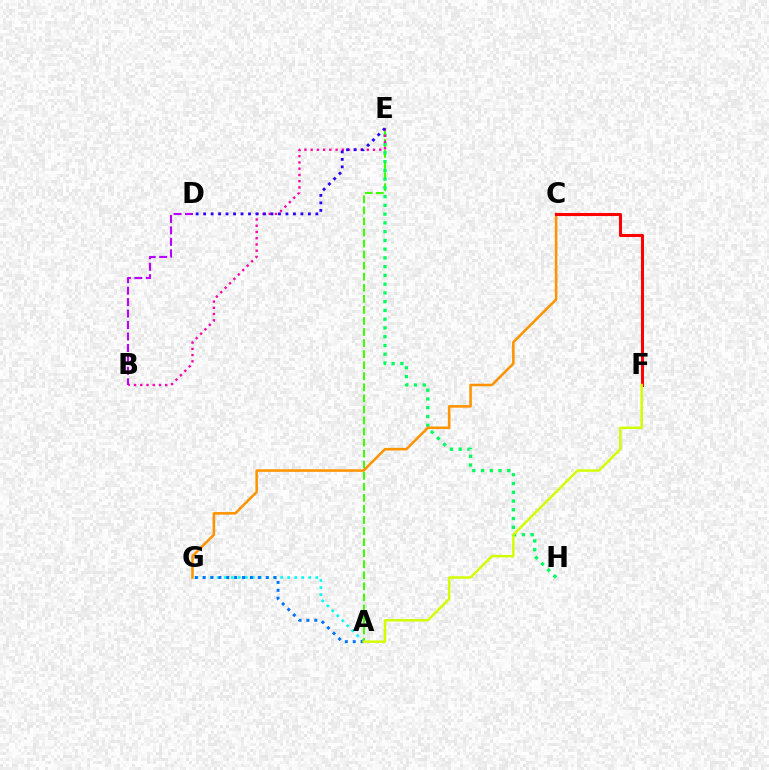{('A', 'G'): [{'color': '#00fff6', 'line_style': 'dotted', 'thickness': 1.91}, {'color': '#0074ff', 'line_style': 'dotted', 'thickness': 2.14}], ('A', 'E'): [{'color': '#3dff00', 'line_style': 'dashed', 'thickness': 1.5}], ('E', 'H'): [{'color': '#00ff5c', 'line_style': 'dotted', 'thickness': 2.38}], ('C', 'G'): [{'color': '#ff9400', 'line_style': 'solid', 'thickness': 1.85}], ('B', 'E'): [{'color': '#ff00ac', 'line_style': 'dotted', 'thickness': 1.69}], ('B', 'D'): [{'color': '#b900ff', 'line_style': 'dashed', 'thickness': 1.56}], ('D', 'E'): [{'color': '#2500ff', 'line_style': 'dotted', 'thickness': 2.03}], ('C', 'F'): [{'color': '#ff0000', 'line_style': 'solid', 'thickness': 2.2}], ('A', 'F'): [{'color': '#d1ff00', 'line_style': 'solid', 'thickness': 1.77}]}